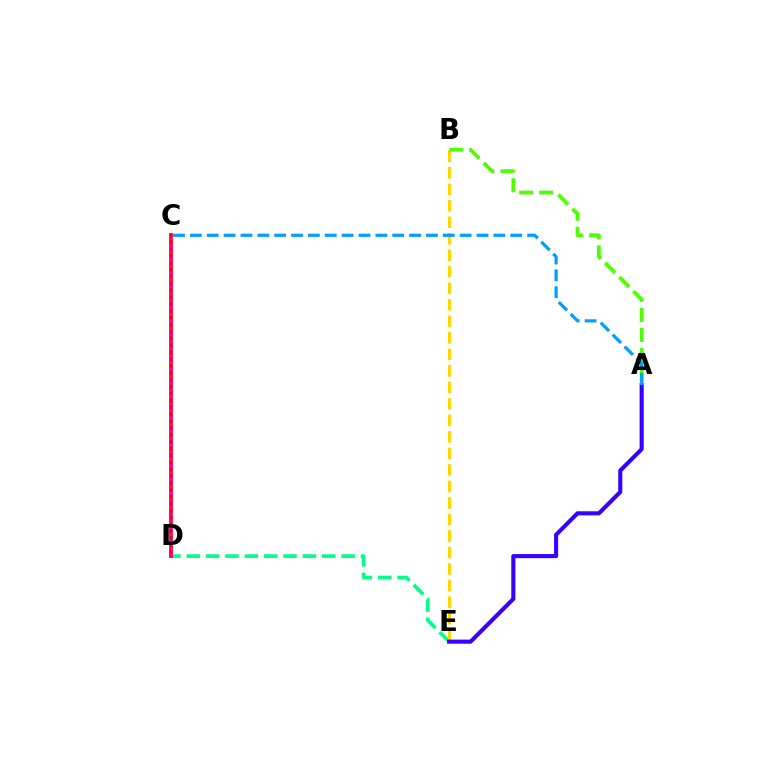{('D', 'E'): [{'color': '#00ff86', 'line_style': 'dashed', 'thickness': 2.63}], ('B', 'E'): [{'color': '#ffd500', 'line_style': 'dashed', 'thickness': 2.24}], ('C', 'D'): [{'color': '#ff0000', 'line_style': 'solid', 'thickness': 2.69}, {'color': '#ff00ed', 'line_style': 'dotted', 'thickness': 1.87}], ('A', 'E'): [{'color': '#3700ff', 'line_style': 'solid', 'thickness': 2.95}], ('A', 'B'): [{'color': '#4fff00', 'line_style': 'dashed', 'thickness': 2.72}], ('A', 'C'): [{'color': '#009eff', 'line_style': 'dashed', 'thickness': 2.29}]}